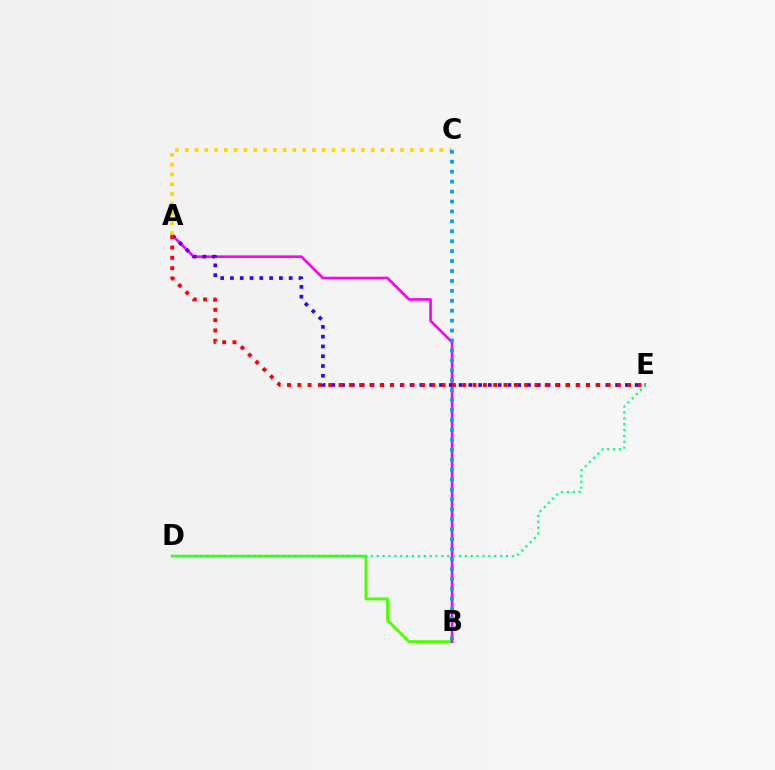{('B', 'D'): [{'color': '#4fff00', 'line_style': 'solid', 'thickness': 2.09}], ('A', 'B'): [{'color': '#ff00ed', 'line_style': 'solid', 'thickness': 1.9}], ('A', 'E'): [{'color': '#3700ff', 'line_style': 'dotted', 'thickness': 2.66}, {'color': '#ff0000', 'line_style': 'dotted', 'thickness': 2.8}], ('A', 'C'): [{'color': '#ffd500', 'line_style': 'dotted', 'thickness': 2.66}], ('B', 'C'): [{'color': '#009eff', 'line_style': 'dotted', 'thickness': 2.7}], ('D', 'E'): [{'color': '#00ff86', 'line_style': 'dotted', 'thickness': 1.6}]}